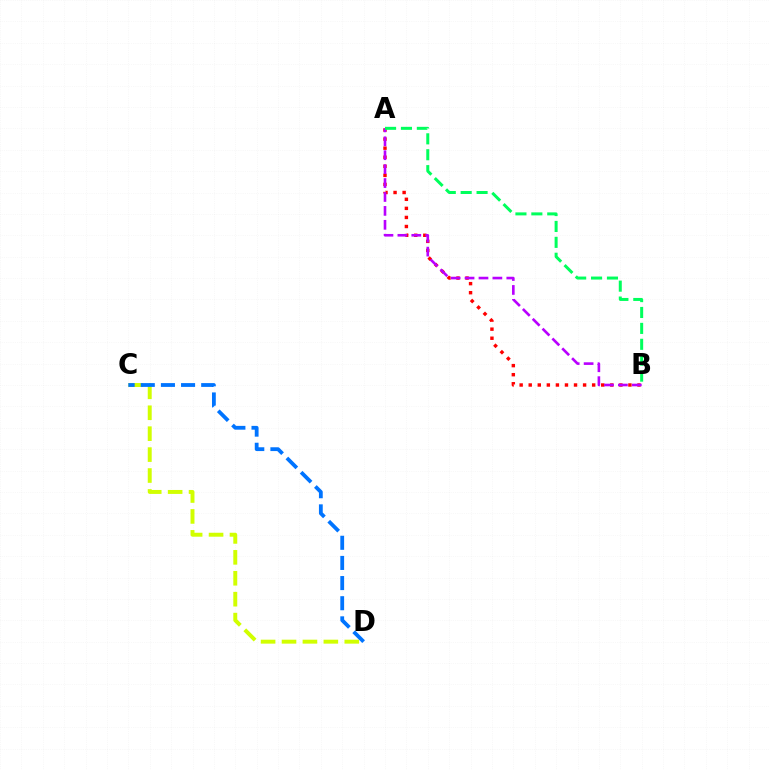{('A', 'B'): [{'color': '#ff0000', 'line_style': 'dotted', 'thickness': 2.46}, {'color': '#b900ff', 'line_style': 'dashed', 'thickness': 1.89}, {'color': '#00ff5c', 'line_style': 'dashed', 'thickness': 2.16}], ('C', 'D'): [{'color': '#d1ff00', 'line_style': 'dashed', 'thickness': 2.84}, {'color': '#0074ff', 'line_style': 'dashed', 'thickness': 2.74}]}